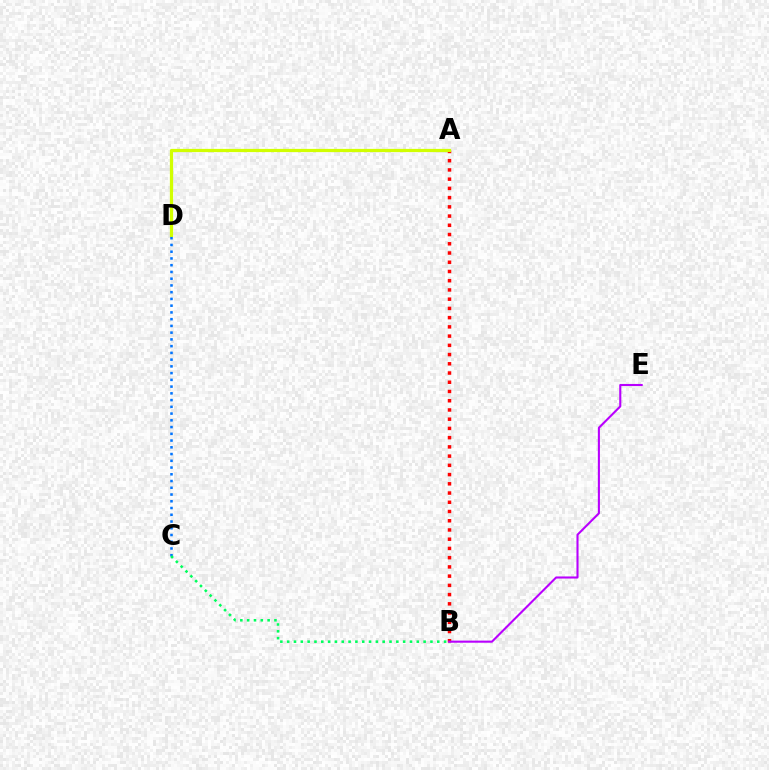{('A', 'B'): [{'color': '#ff0000', 'line_style': 'dotted', 'thickness': 2.51}], ('A', 'D'): [{'color': '#d1ff00', 'line_style': 'solid', 'thickness': 2.33}], ('C', 'D'): [{'color': '#0074ff', 'line_style': 'dotted', 'thickness': 1.83}], ('B', 'C'): [{'color': '#00ff5c', 'line_style': 'dotted', 'thickness': 1.85}], ('B', 'E'): [{'color': '#b900ff', 'line_style': 'solid', 'thickness': 1.51}]}